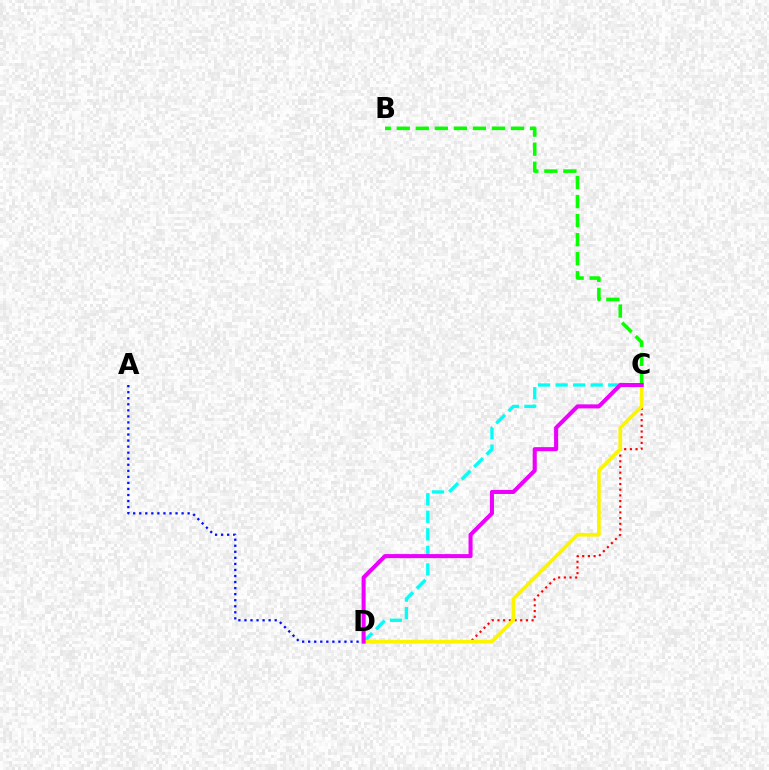{('A', 'D'): [{'color': '#0010ff', 'line_style': 'dotted', 'thickness': 1.64}], ('C', 'D'): [{'color': '#ff0000', 'line_style': 'dotted', 'thickness': 1.54}, {'color': '#00fff6', 'line_style': 'dashed', 'thickness': 2.38}, {'color': '#fcf500', 'line_style': 'solid', 'thickness': 2.68}, {'color': '#ee00ff', 'line_style': 'solid', 'thickness': 2.92}], ('B', 'C'): [{'color': '#08ff00', 'line_style': 'dashed', 'thickness': 2.59}]}